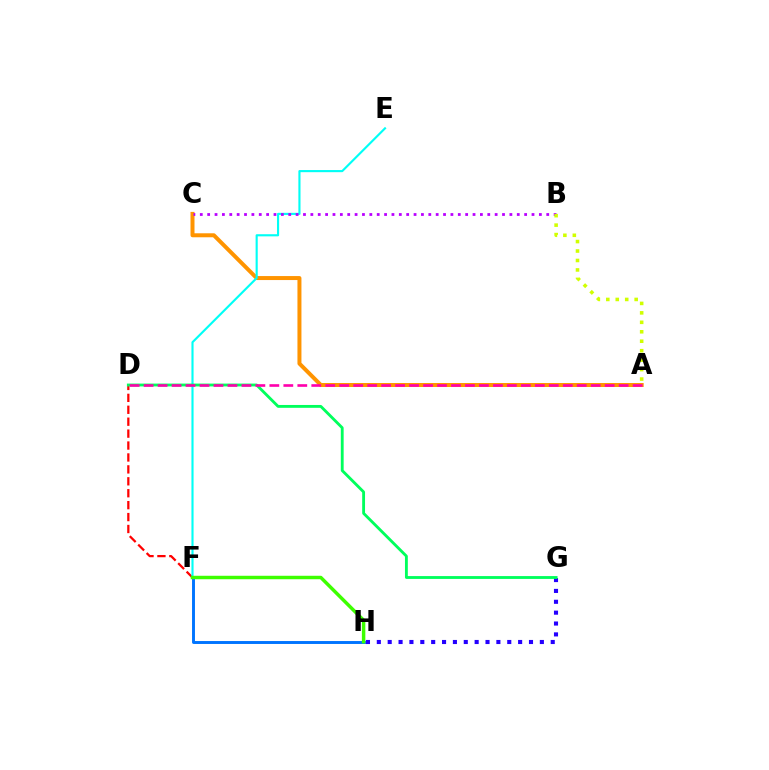{('A', 'C'): [{'color': '#ff9400', 'line_style': 'solid', 'thickness': 2.87}], ('G', 'H'): [{'color': '#2500ff', 'line_style': 'dotted', 'thickness': 2.95}], ('D', 'F'): [{'color': '#ff0000', 'line_style': 'dashed', 'thickness': 1.62}], ('E', 'F'): [{'color': '#00fff6', 'line_style': 'solid', 'thickness': 1.53}], ('D', 'G'): [{'color': '#00ff5c', 'line_style': 'solid', 'thickness': 2.05}], ('F', 'H'): [{'color': '#0074ff', 'line_style': 'solid', 'thickness': 2.1}, {'color': '#3dff00', 'line_style': 'solid', 'thickness': 2.49}], ('B', 'C'): [{'color': '#b900ff', 'line_style': 'dotted', 'thickness': 2.0}], ('A', 'B'): [{'color': '#d1ff00', 'line_style': 'dotted', 'thickness': 2.57}], ('A', 'D'): [{'color': '#ff00ac', 'line_style': 'dashed', 'thickness': 1.9}]}